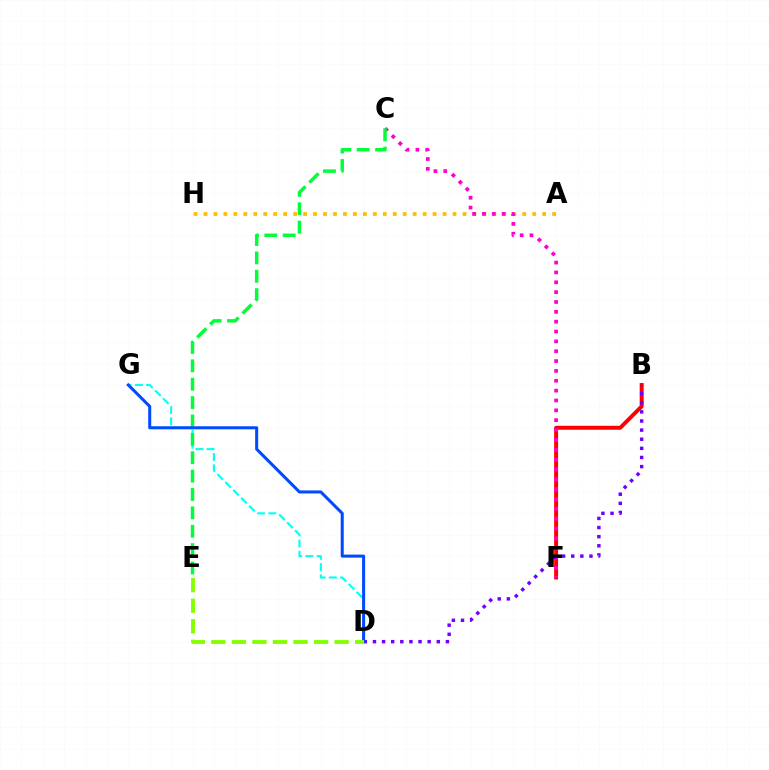{('B', 'F'): [{'color': '#ff0000', 'line_style': 'solid', 'thickness': 2.84}], ('A', 'H'): [{'color': '#ffbd00', 'line_style': 'dotted', 'thickness': 2.71}], ('C', 'F'): [{'color': '#ff00cf', 'line_style': 'dotted', 'thickness': 2.68}], ('B', 'D'): [{'color': '#7200ff', 'line_style': 'dotted', 'thickness': 2.48}], ('D', 'G'): [{'color': '#00fff6', 'line_style': 'dashed', 'thickness': 1.52}, {'color': '#004bff', 'line_style': 'solid', 'thickness': 2.19}], ('C', 'E'): [{'color': '#00ff39', 'line_style': 'dashed', 'thickness': 2.5}], ('D', 'E'): [{'color': '#84ff00', 'line_style': 'dashed', 'thickness': 2.79}]}